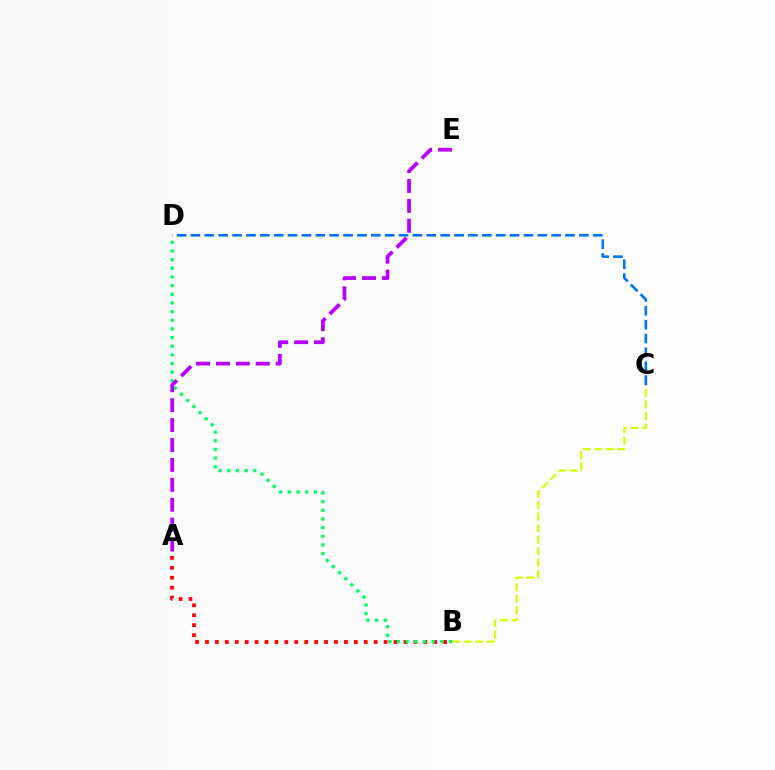{('A', 'B'): [{'color': '#ff0000', 'line_style': 'dotted', 'thickness': 2.7}], ('C', 'D'): [{'color': '#0074ff', 'line_style': 'dashed', 'thickness': 1.88}], ('B', 'D'): [{'color': '#00ff5c', 'line_style': 'dotted', 'thickness': 2.35}], ('B', 'C'): [{'color': '#d1ff00', 'line_style': 'dashed', 'thickness': 1.56}], ('A', 'E'): [{'color': '#b900ff', 'line_style': 'dashed', 'thickness': 2.71}]}